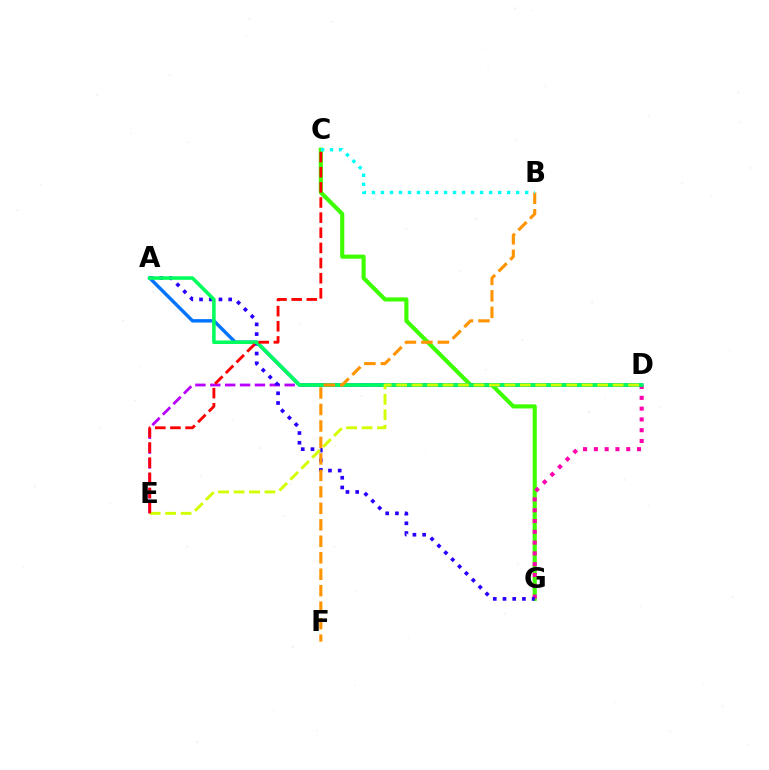{('C', 'G'): [{'color': '#3dff00', 'line_style': 'solid', 'thickness': 2.96}], ('D', 'G'): [{'color': '#ff00ac', 'line_style': 'dotted', 'thickness': 2.93}], ('D', 'E'): [{'color': '#b900ff', 'line_style': 'dashed', 'thickness': 2.02}, {'color': '#d1ff00', 'line_style': 'dashed', 'thickness': 2.1}], ('A', 'G'): [{'color': '#2500ff', 'line_style': 'dotted', 'thickness': 2.64}], ('A', 'D'): [{'color': '#0074ff', 'line_style': 'solid', 'thickness': 2.45}, {'color': '#00ff5c', 'line_style': 'solid', 'thickness': 2.55}], ('B', 'F'): [{'color': '#ff9400', 'line_style': 'dashed', 'thickness': 2.24}], ('C', 'E'): [{'color': '#ff0000', 'line_style': 'dashed', 'thickness': 2.06}], ('B', 'C'): [{'color': '#00fff6', 'line_style': 'dotted', 'thickness': 2.45}]}